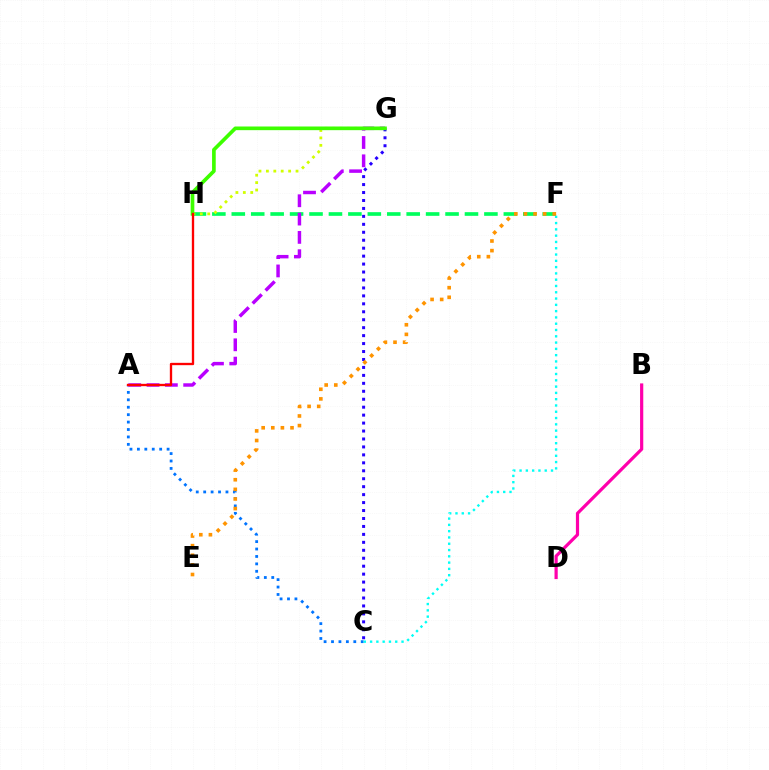{('A', 'C'): [{'color': '#0074ff', 'line_style': 'dotted', 'thickness': 2.02}], ('B', 'D'): [{'color': '#ff00ac', 'line_style': 'solid', 'thickness': 2.3}], ('F', 'H'): [{'color': '#00ff5c', 'line_style': 'dashed', 'thickness': 2.64}], ('G', 'H'): [{'color': '#d1ff00', 'line_style': 'dotted', 'thickness': 2.01}, {'color': '#3dff00', 'line_style': 'solid', 'thickness': 2.64}], ('A', 'G'): [{'color': '#b900ff', 'line_style': 'dashed', 'thickness': 2.49}], ('C', 'G'): [{'color': '#2500ff', 'line_style': 'dotted', 'thickness': 2.16}], ('C', 'F'): [{'color': '#00fff6', 'line_style': 'dotted', 'thickness': 1.71}], ('E', 'F'): [{'color': '#ff9400', 'line_style': 'dotted', 'thickness': 2.61}], ('A', 'H'): [{'color': '#ff0000', 'line_style': 'solid', 'thickness': 1.68}]}